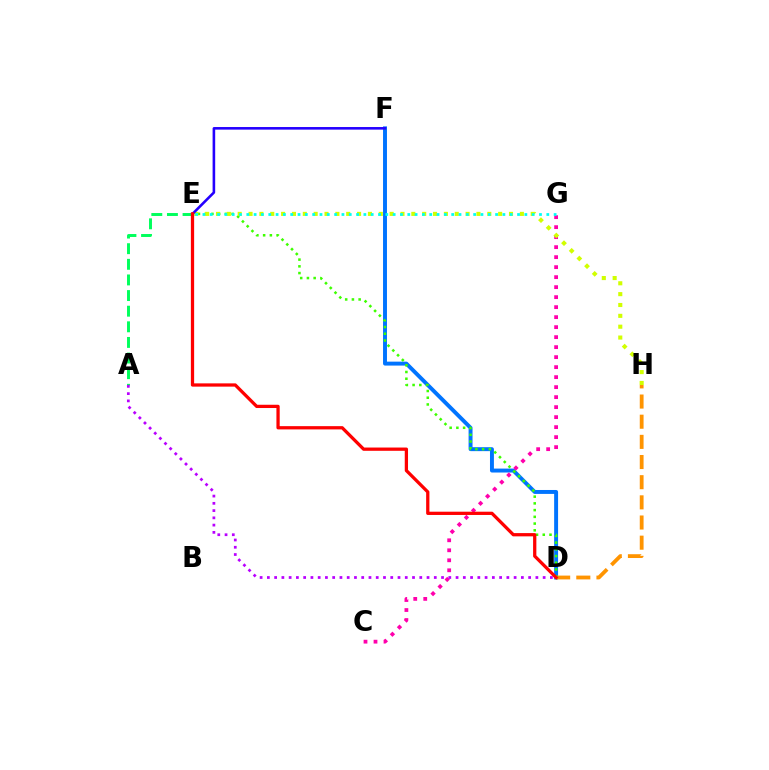{('D', 'F'): [{'color': '#0074ff', 'line_style': 'solid', 'thickness': 2.83}], ('D', 'H'): [{'color': '#ff9400', 'line_style': 'dashed', 'thickness': 2.74}], ('D', 'E'): [{'color': '#3dff00', 'line_style': 'dotted', 'thickness': 1.83}, {'color': '#ff0000', 'line_style': 'solid', 'thickness': 2.35}], ('C', 'G'): [{'color': '#ff00ac', 'line_style': 'dotted', 'thickness': 2.72}], ('A', 'E'): [{'color': '#00ff5c', 'line_style': 'dashed', 'thickness': 2.12}], ('E', 'H'): [{'color': '#d1ff00', 'line_style': 'dotted', 'thickness': 2.95}], ('E', 'F'): [{'color': '#2500ff', 'line_style': 'solid', 'thickness': 1.87}], ('A', 'D'): [{'color': '#b900ff', 'line_style': 'dotted', 'thickness': 1.97}], ('E', 'G'): [{'color': '#00fff6', 'line_style': 'dotted', 'thickness': 1.99}]}